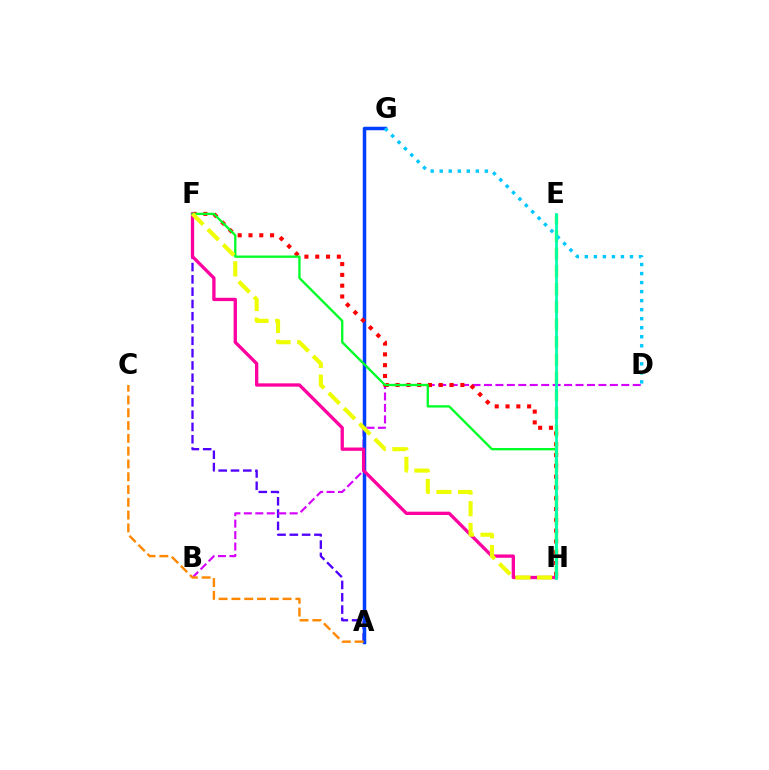{('A', 'F'): [{'color': '#4f00ff', 'line_style': 'dashed', 'thickness': 1.67}], ('B', 'D'): [{'color': '#d600ff', 'line_style': 'dashed', 'thickness': 1.55}], ('A', 'G'): [{'color': '#003fff', 'line_style': 'solid', 'thickness': 2.52}], ('F', 'H'): [{'color': '#ff0000', 'line_style': 'dotted', 'thickness': 2.93}, {'color': '#ff00a0', 'line_style': 'solid', 'thickness': 2.39}, {'color': '#00ff27', 'line_style': 'solid', 'thickness': 1.67}, {'color': '#eeff00', 'line_style': 'dashed', 'thickness': 2.95}], ('E', 'H'): [{'color': '#66ff00', 'line_style': 'dashed', 'thickness': 2.4}, {'color': '#00ffaf', 'line_style': 'solid', 'thickness': 1.97}], ('A', 'C'): [{'color': '#ff8800', 'line_style': 'dashed', 'thickness': 1.74}], ('D', 'G'): [{'color': '#00c7ff', 'line_style': 'dotted', 'thickness': 2.45}]}